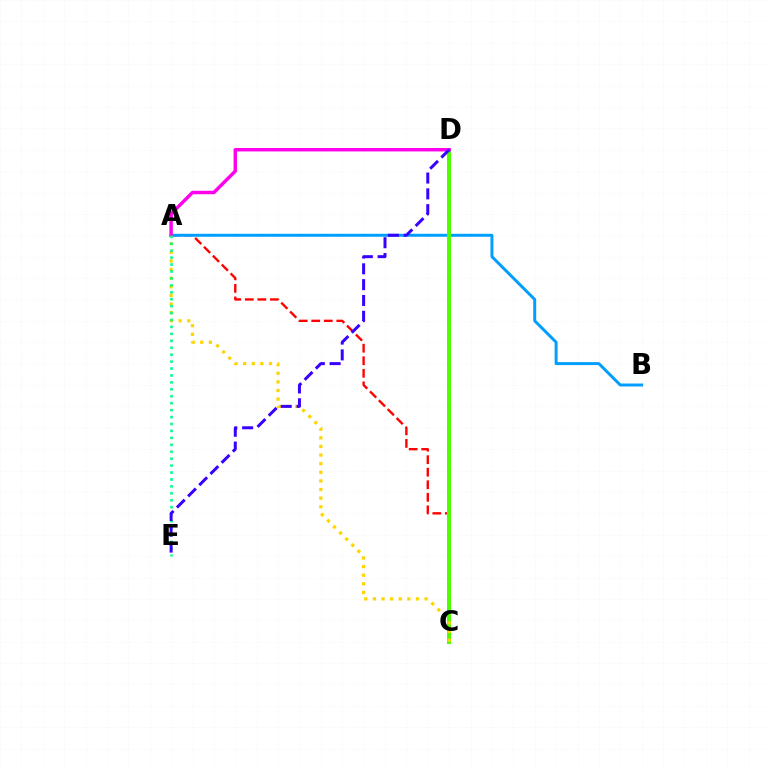{('A', 'C'): [{'color': '#ff0000', 'line_style': 'dashed', 'thickness': 1.7}, {'color': '#ffd500', 'line_style': 'dotted', 'thickness': 2.34}], ('A', 'B'): [{'color': '#009eff', 'line_style': 'solid', 'thickness': 2.13}], ('C', 'D'): [{'color': '#4fff00', 'line_style': 'solid', 'thickness': 2.89}], ('A', 'D'): [{'color': '#ff00ed', 'line_style': 'solid', 'thickness': 2.48}], ('A', 'E'): [{'color': '#00ff86', 'line_style': 'dotted', 'thickness': 1.88}], ('D', 'E'): [{'color': '#3700ff', 'line_style': 'dashed', 'thickness': 2.15}]}